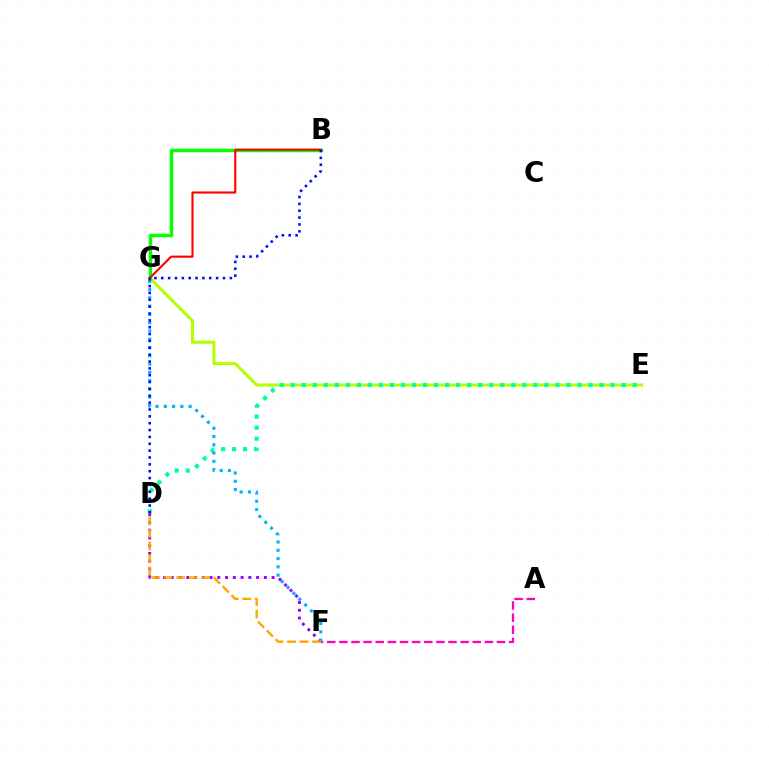{('E', 'G'): [{'color': '#b3ff00', 'line_style': 'solid', 'thickness': 2.22}], ('B', 'G'): [{'color': '#08ff00', 'line_style': 'solid', 'thickness': 2.49}, {'color': '#ff0000', 'line_style': 'solid', 'thickness': 1.53}], ('D', 'E'): [{'color': '#00ff9d', 'line_style': 'dotted', 'thickness': 3.0}], ('A', 'F'): [{'color': '#ff00bd', 'line_style': 'dashed', 'thickness': 1.65}], ('D', 'F'): [{'color': '#9b00ff', 'line_style': 'dotted', 'thickness': 2.11}, {'color': '#ffa500', 'line_style': 'dashed', 'thickness': 1.7}], ('F', 'G'): [{'color': '#00b5ff', 'line_style': 'dotted', 'thickness': 2.25}], ('B', 'D'): [{'color': '#0010ff', 'line_style': 'dotted', 'thickness': 1.86}]}